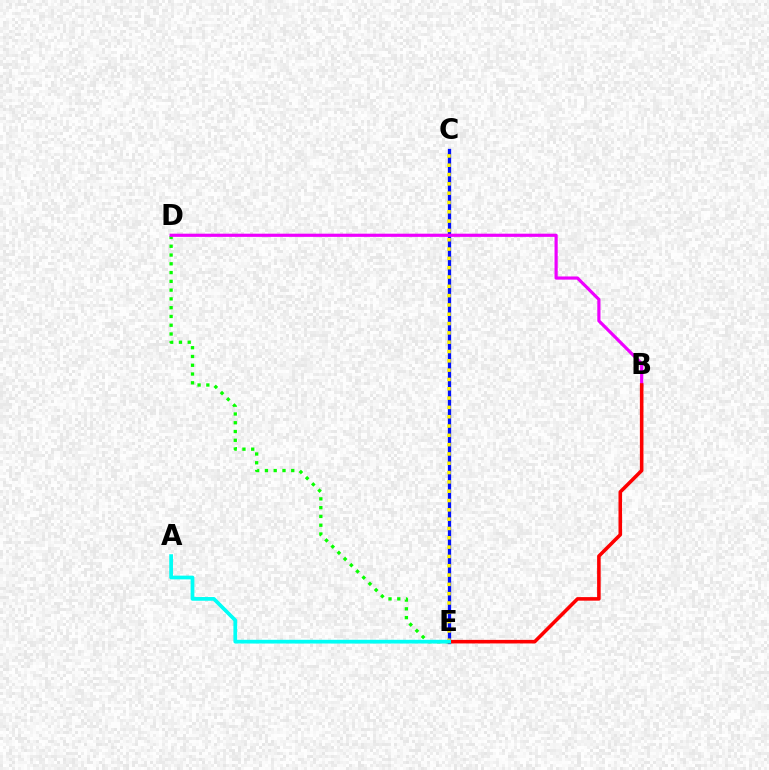{('C', 'E'): [{'color': '#0010ff', 'line_style': 'solid', 'thickness': 2.37}, {'color': '#fcf500', 'line_style': 'dotted', 'thickness': 2.53}], ('D', 'E'): [{'color': '#08ff00', 'line_style': 'dotted', 'thickness': 2.38}], ('B', 'D'): [{'color': '#ee00ff', 'line_style': 'solid', 'thickness': 2.29}], ('B', 'E'): [{'color': '#ff0000', 'line_style': 'solid', 'thickness': 2.57}], ('A', 'E'): [{'color': '#00fff6', 'line_style': 'solid', 'thickness': 2.69}]}